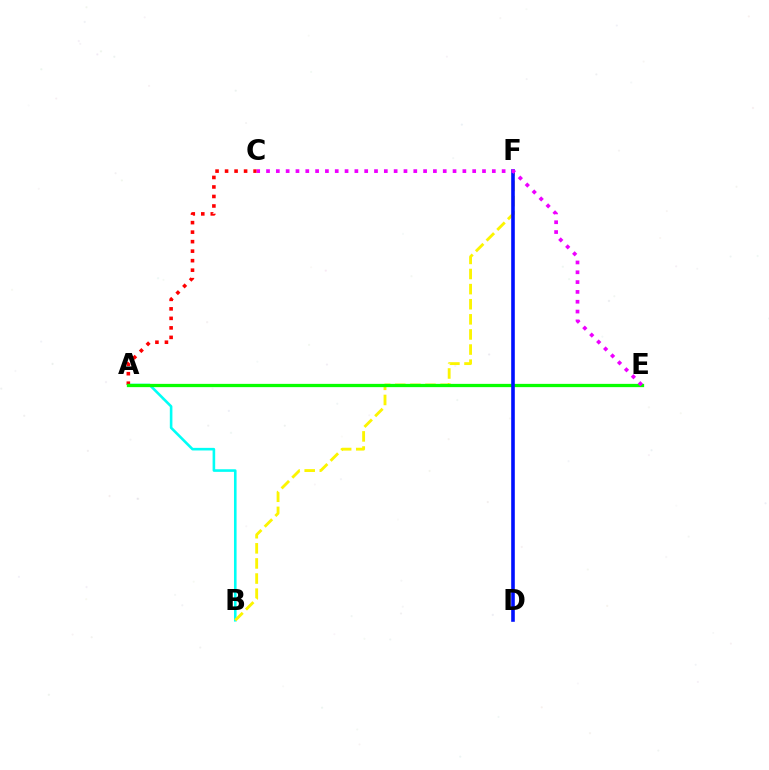{('A', 'B'): [{'color': '#00fff6', 'line_style': 'solid', 'thickness': 1.87}], ('B', 'F'): [{'color': '#fcf500', 'line_style': 'dashed', 'thickness': 2.05}], ('A', 'C'): [{'color': '#ff0000', 'line_style': 'dotted', 'thickness': 2.58}], ('A', 'E'): [{'color': '#08ff00', 'line_style': 'solid', 'thickness': 2.36}], ('D', 'F'): [{'color': '#0010ff', 'line_style': 'solid', 'thickness': 2.59}], ('C', 'E'): [{'color': '#ee00ff', 'line_style': 'dotted', 'thickness': 2.67}]}